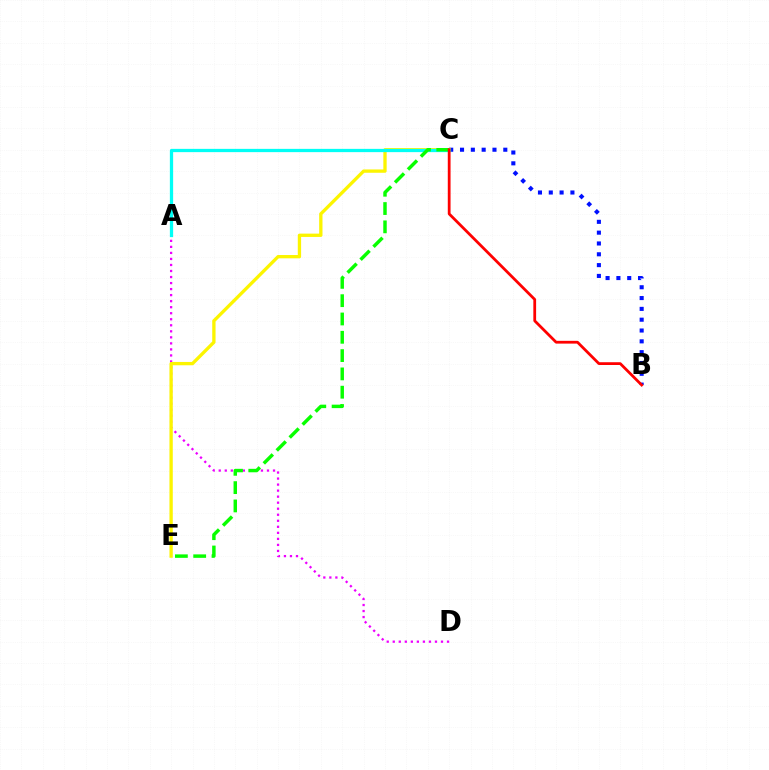{('B', 'C'): [{'color': '#0010ff', 'line_style': 'dotted', 'thickness': 2.94}, {'color': '#ff0000', 'line_style': 'solid', 'thickness': 2.0}], ('A', 'D'): [{'color': '#ee00ff', 'line_style': 'dotted', 'thickness': 1.64}], ('C', 'E'): [{'color': '#fcf500', 'line_style': 'solid', 'thickness': 2.39}, {'color': '#08ff00', 'line_style': 'dashed', 'thickness': 2.49}], ('A', 'C'): [{'color': '#00fff6', 'line_style': 'solid', 'thickness': 2.35}]}